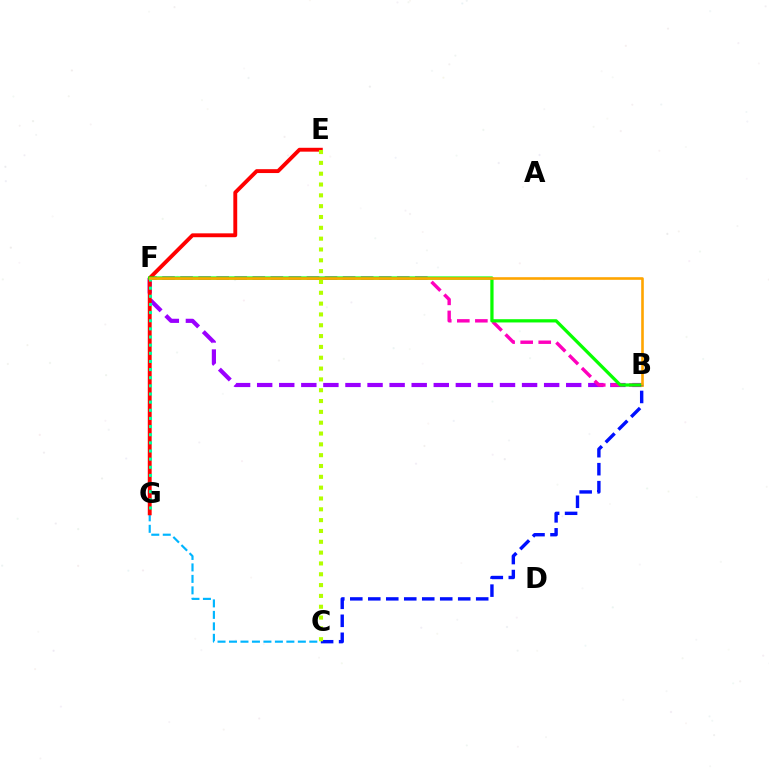{('B', 'F'): [{'color': '#9b00ff', 'line_style': 'dashed', 'thickness': 3.0}, {'color': '#ff00bd', 'line_style': 'dashed', 'thickness': 2.45}, {'color': '#08ff00', 'line_style': 'solid', 'thickness': 2.34}, {'color': '#ffa500', 'line_style': 'solid', 'thickness': 1.88}], ('C', 'G'): [{'color': '#00b5ff', 'line_style': 'dashed', 'thickness': 1.56}], ('E', 'G'): [{'color': '#ff0000', 'line_style': 'solid', 'thickness': 2.79}], ('F', 'G'): [{'color': '#00ff9d', 'line_style': 'dotted', 'thickness': 2.21}], ('B', 'C'): [{'color': '#0010ff', 'line_style': 'dashed', 'thickness': 2.44}], ('C', 'E'): [{'color': '#b3ff00', 'line_style': 'dotted', 'thickness': 2.94}]}